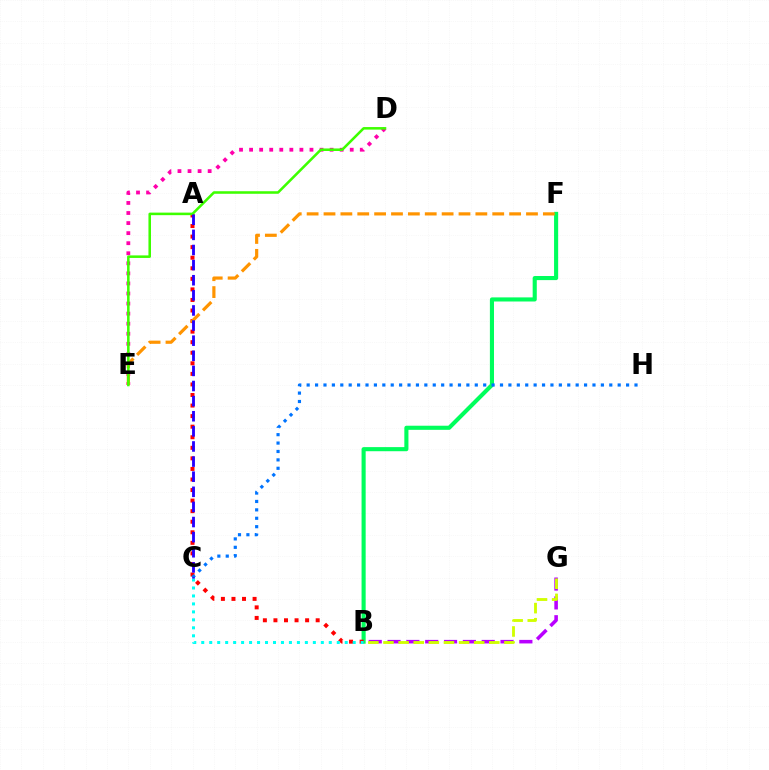{('B', 'F'): [{'color': '#00ff5c', 'line_style': 'solid', 'thickness': 2.96}], ('B', 'G'): [{'color': '#b900ff', 'line_style': 'dashed', 'thickness': 2.56}, {'color': '#d1ff00', 'line_style': 'dashed', 'thickness': 2.05}], ('D', 'E'): [{'color': '#ff00ac', 'line_style': 'dotted', 'thickness': 2.73}, {'color': '#3dff00', 'line_style': 'solid', 'thickness': 1.83}], ('A', 'B'): [{'color': '#ff0000', 'line_style': 'dotted', 'thickness': 2.87}], ('E', 'F'): [{'color': '#ff9400', 'line_style': 'dashed', 'thickness': 2.29}], ('B', 'C'): [{'color': '#00fff6', 'line_style': 'dotted', 'thickness': 2.17}], ('C', 'H'): [{'color': '#0074ff', 'line_style': 'dotted', 'thickness': 2.28}], ('A', 'C'): [{'color': '#2500ff', 'line_style': 'dashed', 'thickness': 2.05}]}